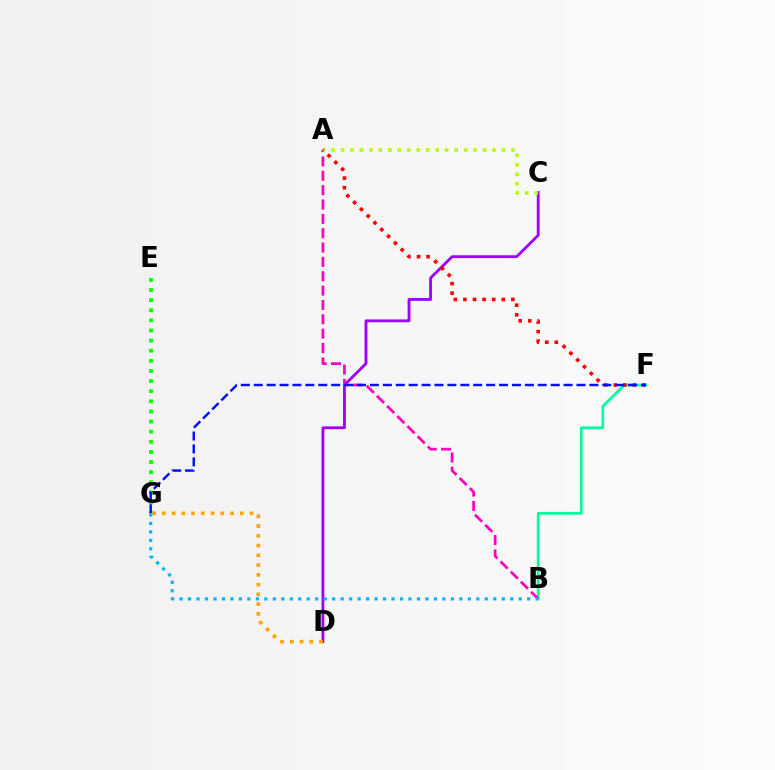{('B', 'F'): [{'color': '#00ff9d', 'line_style': 'solid', 'thickness': 2.0}], ('C', 'D'): [{'color': '#9b00ff', 'line_style': 'solid', 'thickness': 2.03}], ('A', 'B'): [{'color': '#ff00bd', 'line_style': 'dashed', 'thickness': 1.95}], ('A', 'C'): [{'color': '#b3ff00', 'line_style': 'dotted', 'thickness': 2.57}], ('E', 'G'): [{'color': '#08ff00', 'line_style': 'dotted', 'thickness': 2.75}], ('A', 'F'): [{'color': '#ff0000', 'line_style': 'dotted', 'thickness': 2.6}], ('F', 'G'): [{'color': '#0010ff', 'line_style': 'dashed', 'thickness': 1.75}], ('D', 'G'): [{'color': '#ffa500', 'line_style': 'dotted', 'thickness': 2.65}], ('B', 'G'): [{'color': '#00b5ff', 'line_style': 'dotted', 'thickness': 2.3}]}